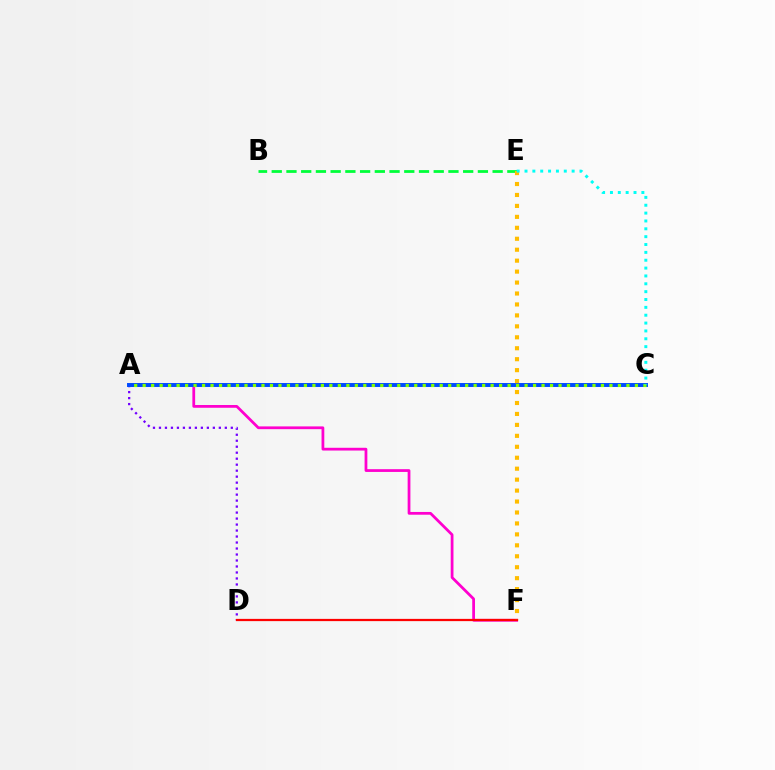{('B', 'E'): [{'color': '#00ff39', 'line_style': 'dashed', 'thickness': 2.0}], ('A', 'D'): [{'color': '#7200ff', 'line_style': 'dotted', 'thickness': 1.63}], ('A', 'F'): [{'color': '#ff00cf', 'line_style': 'solid', 'thickness': 1.99}], ('A', 'C'): [{'color': '#004bff', 'line_style': 'solid', 'thickness': 2.84}, {'color': '#84ff00', 'line_style': 'dotted', 'thickness': 2.31}], ('D', 'F'): [{'color': '#ff0000', 'line_style': 'solid', 'thickness': 1.62}], ('E', 'F'): [{'color': '#ffbd00', 'line_style': 'dotted', 'thickness': 2.97}], ('C', 'E'): [{'color': '#00fff6', 'line_style': 'dotted', 'thickness': 2.13}]}